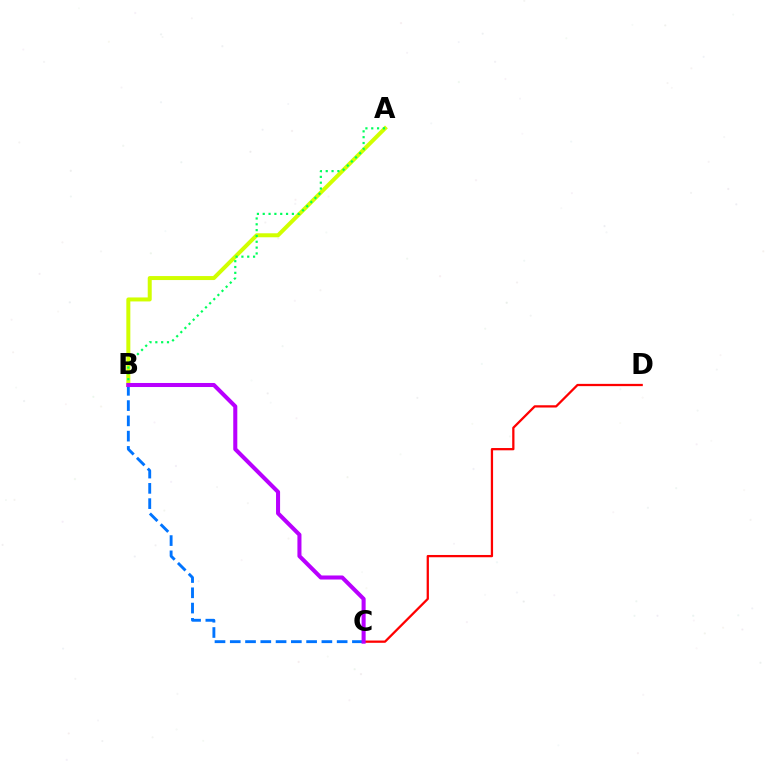{('C', 'D'): [{'color': '#ff0000', 'line_style': 'solid', 'thickness': 1.63}], ('B', 'C'): [{'color': '#0074ff', 'line_style': 'dashed', 'thickness': 2.07}, {'color': '#b900ff', 'line_style': 'solid', 'thickness': 2.92}], ('A', 'B'): [{'color': '#d1ff00', 'line_style': 'solid', 'thickness': 2.88}, {'color': '#00ff5c', 'line_style': 'dotted', 'thickness': 1.58}]}